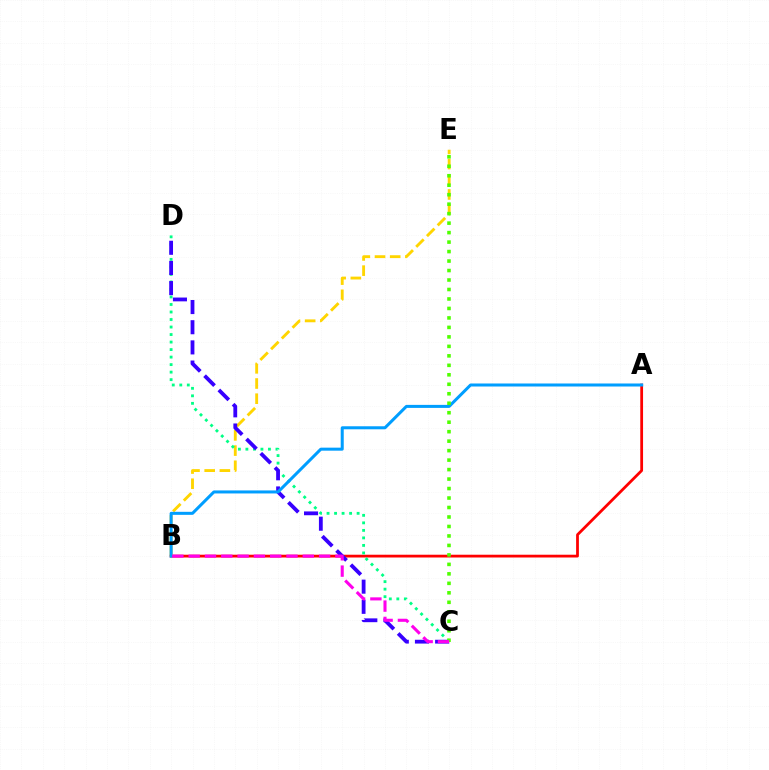{('A', 'B'): [{'color': '#ff0000', 'line_style': 'solid', 'thickness': 2.0}, {'color': '#009eff', 'line_style': 'solid', 'thickness': 2.18}], ('B', 'E'): [{'color': '#ffd500', 'line_style': 'dashed', 'thickness': 2.06}], ('C', 'D'): [{'color': '#00ff86', 'line_style': 'dotted', 'thickness': 2.04}, {'color': '#3700ff', 'line_style': 'dashed', 'thickness': 2.74}], ('C', 'E'): [{'color': '#4fff00', 'line_style': 'dotted', 'thickness': 2.58}], ('B', 'C'): [{'color': '#ff00ed', 'line_style': 'dashed', 'thickness': 2.22}]}